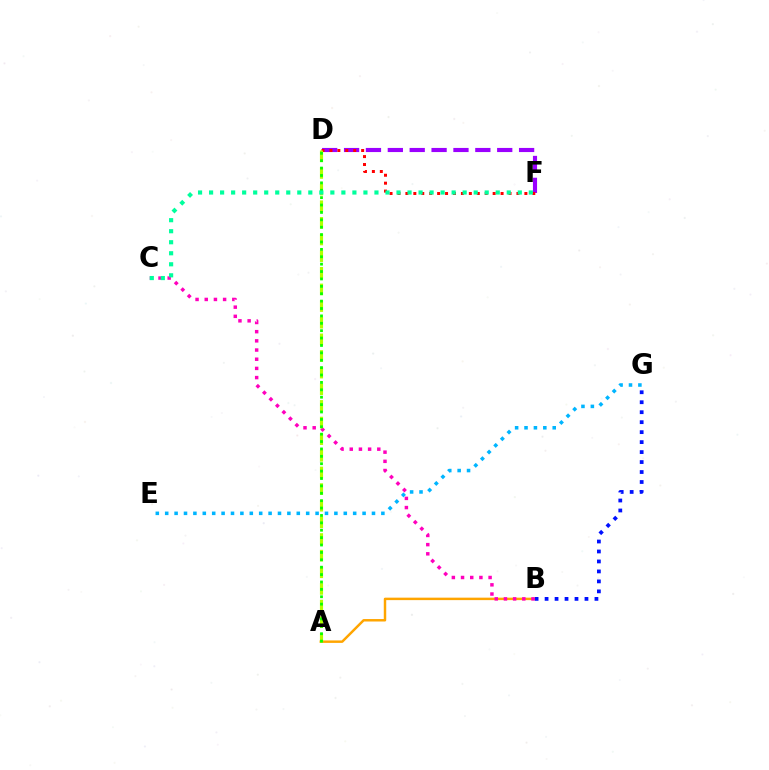{('D', 'F'): [{'color': '#9b00ff', 'line_style': 'dashed', 'thickness': 2.97}, {'color': '#ff0000', 'line_style': 'dotted', 'thickness': 2.15}], ('E', 'G'): [{'color': '#00b5ff', 'line_style': 'dotted', 'thickness': 2.55}], ('A', 'B'): [{'color': '#ffa500', 'line_style': 'solid', 'thickness': 1.77}], ('B', 'G'): [{'color': '#0010ff', 'line_style': 'dotted', 'thickness': 2.71}], ('B', 'C'): [{'color': '#ff00bd', 'line_style': 'dotted', 'thickness': 2.5}], ('A', 'D'): [{'color': '#b3ff00', 'line_style': 'dashed', 'thickness': 2.26}, {'color': '#08ff00', 'line_style': 'dotted', 'thickness': 2.01}], ('C', 'F'): [{'color': '#00ff9d', 'line_style': 'dotted', 'thickness': 3.0}]}